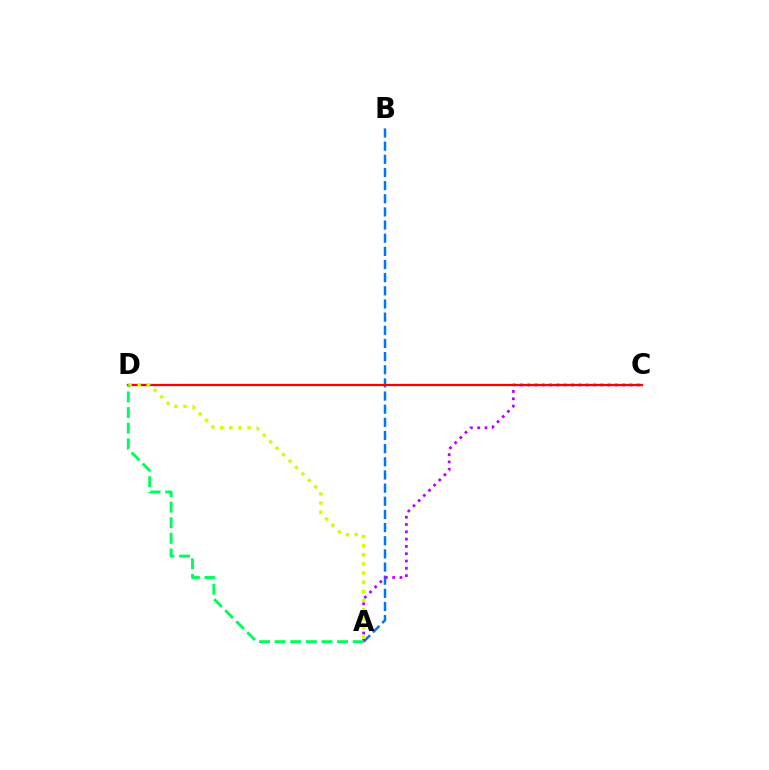{('A', 'B'): [{'color': '#0074ff', 'line_style': 'dashed', 'thickness': 1.79}], ('A', 'C'): [{'color': '#b900ff', 'line_style': 'dotted', 'thickness': 1.98}], ('C', 'D'): [{'color': '#ff0000', 'line_style': 'solid', 'thickness': 1.64}], ('A', 'D'): [{'color': '#d1ff00', 'line_style': 'dotted', 'thickness': 2.48}, {'color': '#00ff5c', 'line_style': 'dashed', 'thickness': 2.12}]}